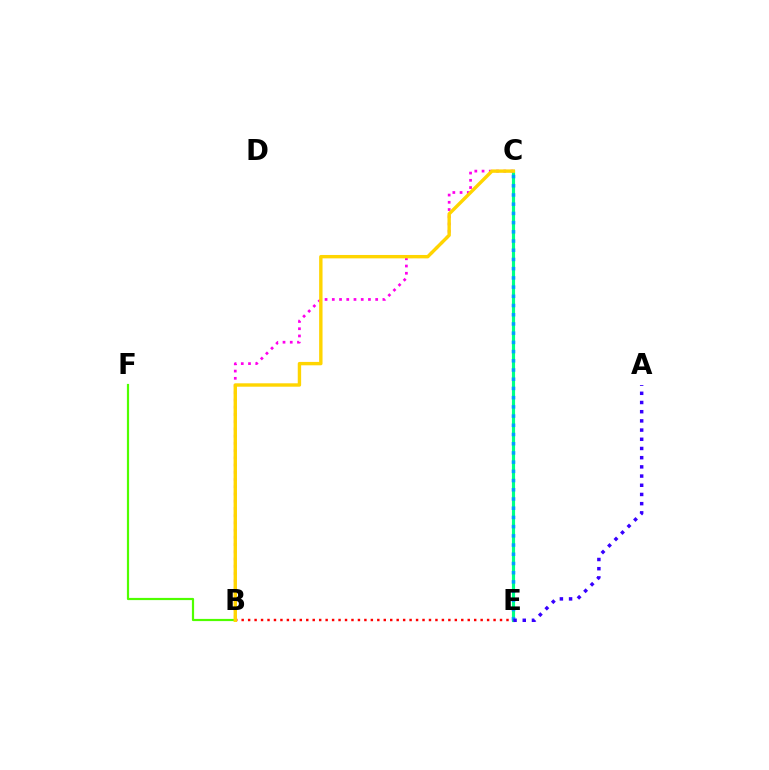{('C', 'E'): [{'color': '#00ff86', 'line_style': 'solid', 'thickness': 2.28}, {'color': '#009eff', 'line_style': 'dotted', 'thickness': 2.5}], ('B', 'E'): [{'color': '#ff0000', 'line_style': 'dotted', 'thickness': 1.75}], ('B', 'C'): [{'color': '#ff00ed', 'line_style': 'dotted', 'thickness': 1.96}, {'color': '#ffd500', 'line_style': 'solid', 'thickness': 2.44}], ('A', 'E'): [{'color': '#3700ff', 'line_style': 'dotted', 'thickness': 2.5}], ('B', 'F'): [{'color': '#4fff00', 'line_style': 'solid', 'thickness': 1.58}]}